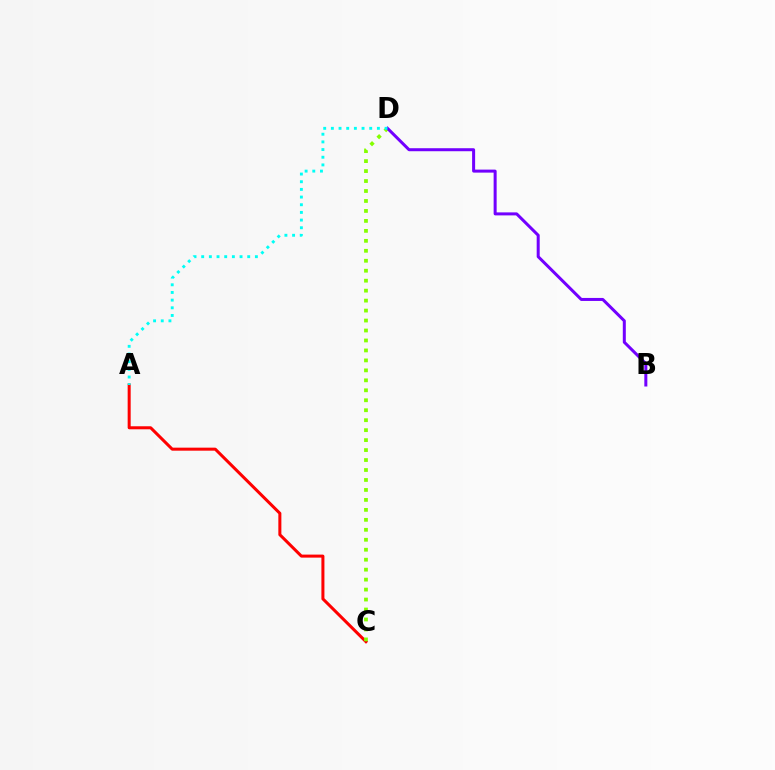{('A', 'C'): [{'color': '#ff0000', 'line_style': 'solid', 'thickness': 2.18}], ('C', 'D'): [{'color': '#84ff00', 'line_style': 'dotted', 'thickness': 2.71}], ('B', 'D'): [{'color': '#7200ff', 'line_style': 'solid', 'thickness': 2.17}], ('A', 'D'): [{'color': '#00fff6', 'line_style': 'dotted', 'thickness': 2.08}]}